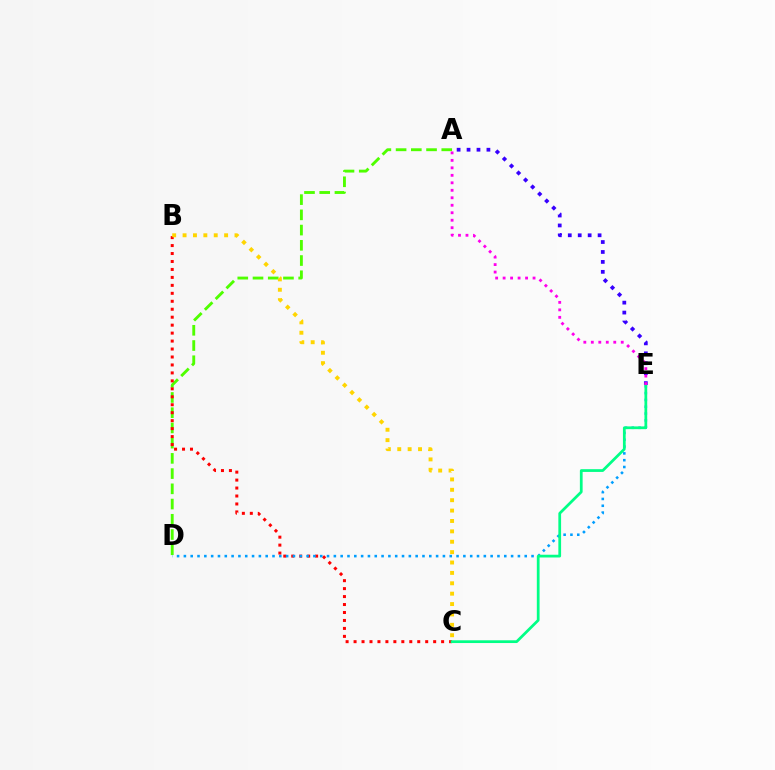{('A', 'E'): [{'color': '#3700ff', 'line_style': 'dotted', 'thickness': 2.7}, {'color': '#ff00ed', 'line_style': 'dotted', 'thickness': 2.03}], ('A', 'D'): [{'color': '#4fff00', 'line_style': 'dashed', 'thickness': 2.07}], ('B', 'C'): [{'color': '#ff0000', 'line_style': 'dotted', 'thickness': 2.16}, {'color': '#ffd500', 'line_style': 'dotted', 'thickness': 2.82}], ('D', 'E'): [{'color': '#009eff', 'line_style': 'dotted', 'thickness': 1.85}], ('C', 'E'): [{'color': '#00ff86', 'line_style': 'solid', 'thickness': 1.98}]}